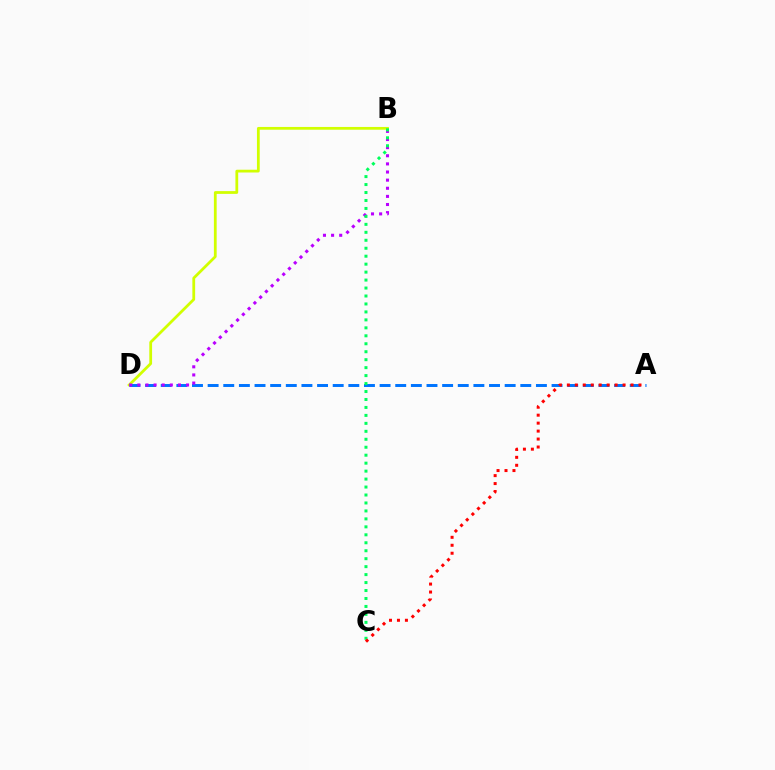{('B', 'D'): [{'color': '#d1ff00', 'line_style': 'solid', 'thickness': 1.99}, {'color': '#b900ff', 'line_style': 'dotted', 'thickness': 2.21}], ('A', 'D'): [{'color': '#0074ff', 'line_style': 'dashed', 'thickness': 2.12}], ('B', 'C'): [{'color': '#00ff5c', 'line_style': 'dotted', 'thickness': 2.16}], ('A', 'C'): [{'color': '#ff0000', 'line_style': 'dotted', 'thickness': 2.16}]}